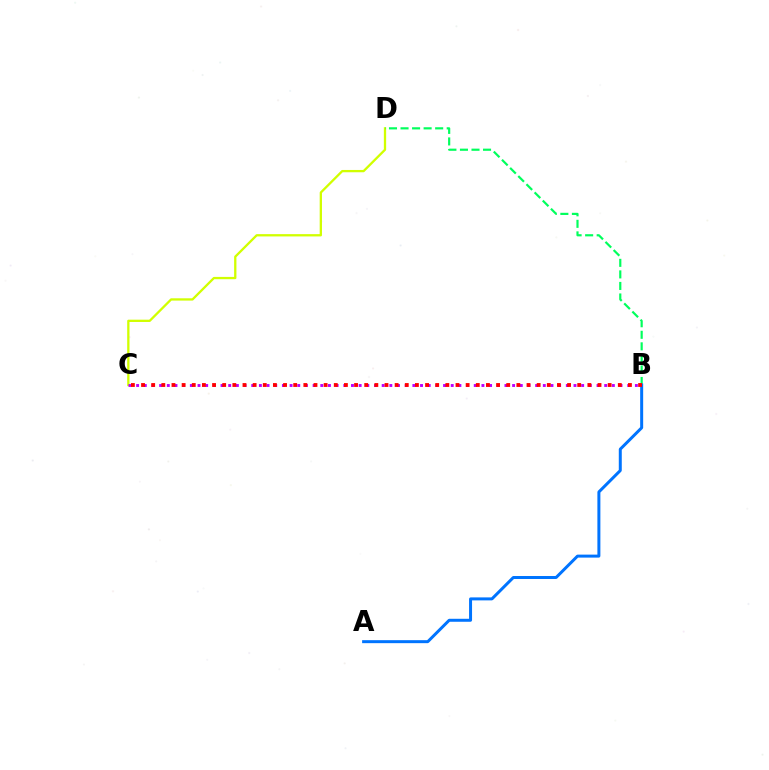{('C', 'D'): [{'color': '#d1ff00', 'line_style': 'solid', 'thickness': 1.65}], ('B', 'D'): [{'color': '#00ff5c', 'line_style': 'dashed', 'thickness': 1.57}], ('A', 'B'): [{'color': '#0074ff', 'line_style': 'solid', 'thickness': 2.15}], ('B', 'C'): [{'color': '#b900ff', 'line_style': 'dotted', 'thickness': 2.08}, {'color': '#ff0000', 'line_style': 'dotted', 'thickness': 2.76}]}